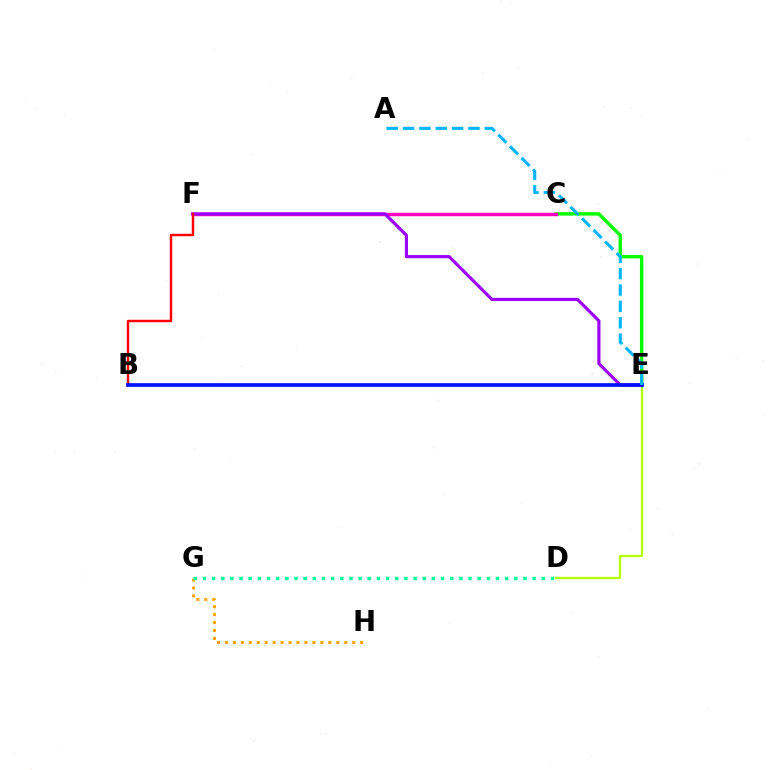{('C', 'E'): [{'color': '#08ff00', 'line_style': 'solid', 'thickness': 2.46}], ('D', 'E'): [{'color': '#b3ff00', 'line_style': 'solid', 'thickness': 1.62}], ('C', 'F'): [{'color': '#ff00bd', 'line_style': 'solid', 'thickness': 2.47}], ('E', 'F'): [{'color': '#9b00ff', 'line_style': 'solid', 'thickness': 2.28}], ('G', 'H'): [{'color': '#ffa500', 'line_style': 'dotted', 'thickness': 2.16}], ('B', 'F'): [{'color': '#ff0000', 'line_style': 'solid', 'thickness': 1.76}], ('B', 'E'): [{'color': '#0010ff', 'line_style': 'solid', 'thickness': 2.66}], ('A', 'E'): [{'color': '#00b5ff', 'line_style': 'dashed', 'thickness': 2.22}], ('D', 'G'): [{'color': '#00ff9d', 'line_style': 'dotted', 'thickness': 2.49}]}